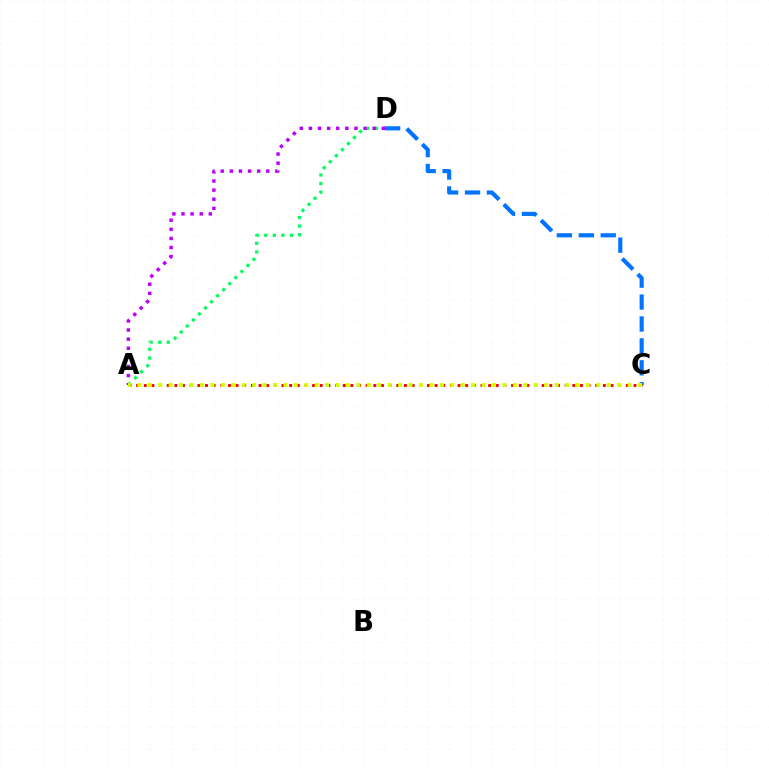{('A', 'D'): [{'color': '#00ff5c', 'line_style': 'dotted', 'thickness': 2.33}, {'color': '#b900ff', 'line_style': 'dotted', 'thickness': 2.48}], ('C', 'D'): [{'color': '#0074ff', 'line_style': 'dashed', 'thickness': 2.98}], ('A', 'C'): [{'color': '#ff0000', 'line_style': 'dotted', 'thickness': 2.08}, {'color': '#d1ff00', 'line_style': 'dotted', 'thickness': 2.83}]}